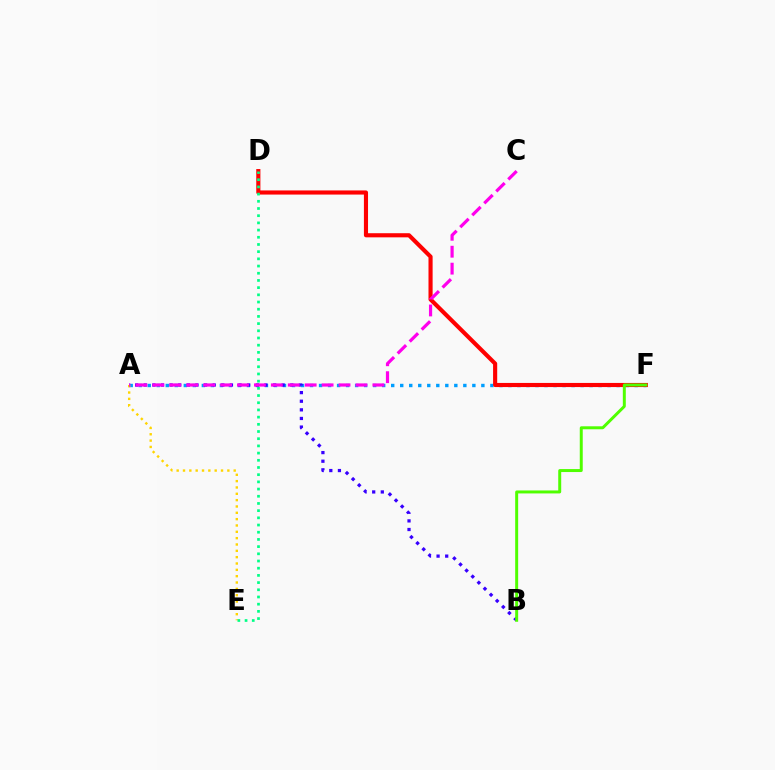{('A', 'F'): [{'color': '#009eff', 'line_style': 'dotted', 'thickness': 2.45}], ('A', 'E'): [{'color': '#ffd500', 'line_style': 'dotted', 'thickness': 1.72}], ('D', 'F'): [{'color': '#ff0000', 'line_style': 'solid', 'thickness': 2.97}], ('A', 'B'): [{'color': '#3700ff', 'line_style': 'dotted', 'thickness': 2.34}], ('D', 'E'): [{'color': '#00ff86', 'line_style': 'dotted', 'thickness': 1.95}], ('A', 'C'): [{'color': '#ff00ed', 'line_style': 'dashed', 'thickness': 2.3}], ('B', 'F'): [{'color': '#4fff00', 'line_style': 'solid', 'thickness': 2.14}]}